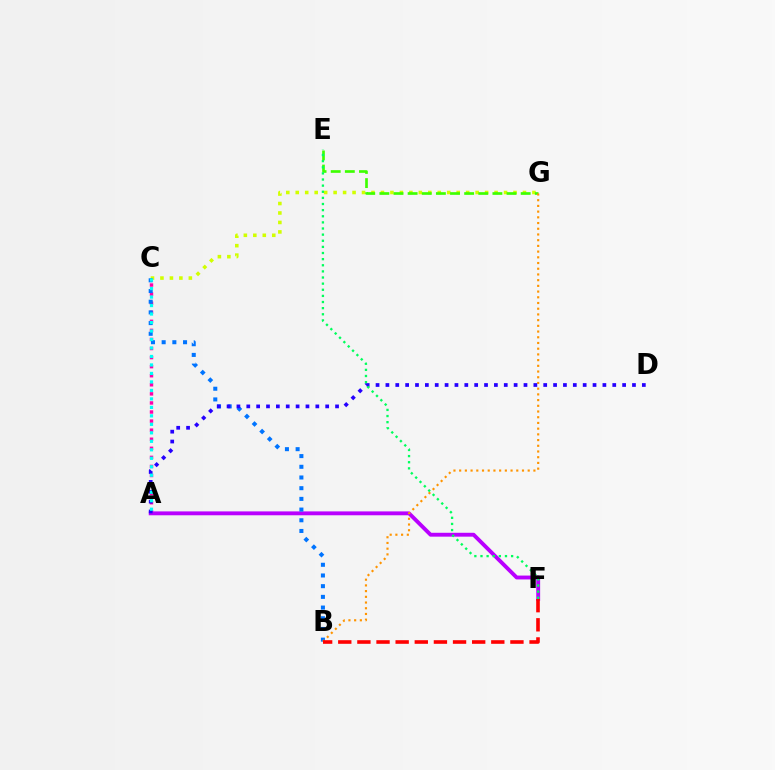{('A', 'C'): [{'color': '#ff00ac', 'line_style': 'dotted', 'thickness': 2.46}, {'color': '#00fff6', 'line_style': 'dotted', 'thickness': 2.31}], ('C', 'G'): [{'color': '#d1ff00', 'line_style': 'dotted', 'thickness': 2.57}], ('A', 'F'): [{'color': '#b900ff', 'line_style': 'solid', 'thickness': 2.79}], ('E', 'G'): [{'color': '#3dff00', 'line_style': 'dashed', 'thickness': 1.92}], ('B', 'C'): [{'color': '#0074ff', 'line_style': 'dotted', 'thickness': 2.91}], ('B', 'G'): [{'color': '#ff9400', 'line_style': 'dotted', 'thickness': 1.55}], ('A', 'D'): [{'color': '#2500ff', 'line_style': 'dotted', 'thickness': 2.68}], ('B', 'F'): [{'color': '#ff0000', 'line_style': 'dashed', 'thickness': 2.6}], ('E', 'F'): [{'color': '#00ff5c', 'line_style': 'dotted', 'thickness': 1.66}]}